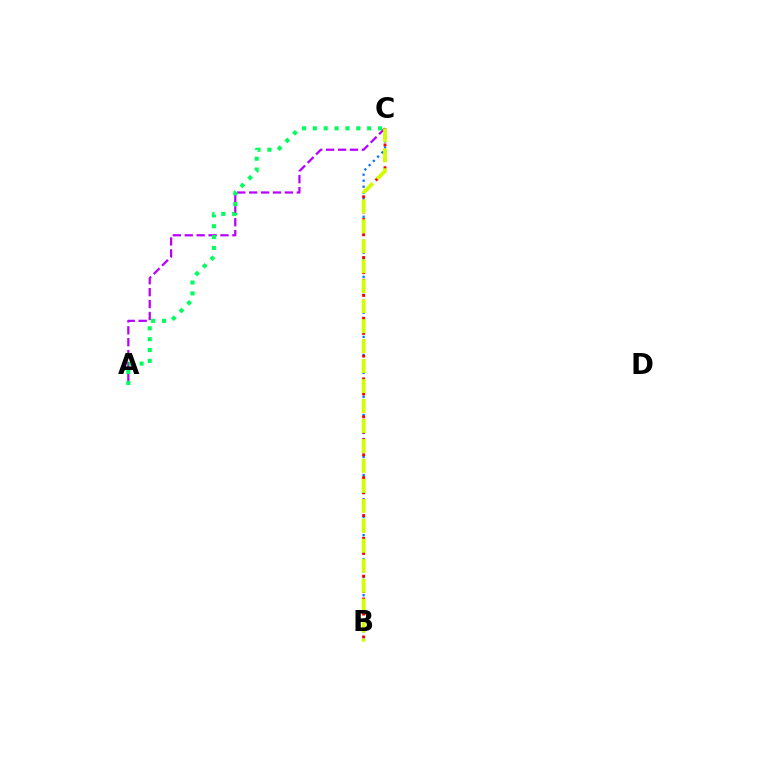{('B', 'C'): [{'color': '#0074ff', 'line_style': 'dotted', 'thickness': 1.63}, {'color': '#ff0000', 'line_style': 'dotted', 'thickness': 2.06}, {'color': '#d1ff00', 'line_style': 'dashed', 'thickness': 2.71}], ('A', 'C'): [{'color': '#b900ff', 'line_style': 'dashed', 'thickness': 1.62}, {'color': '#00ff5c', 'line_style': 'dotted', 'thickness': 2.95}]}